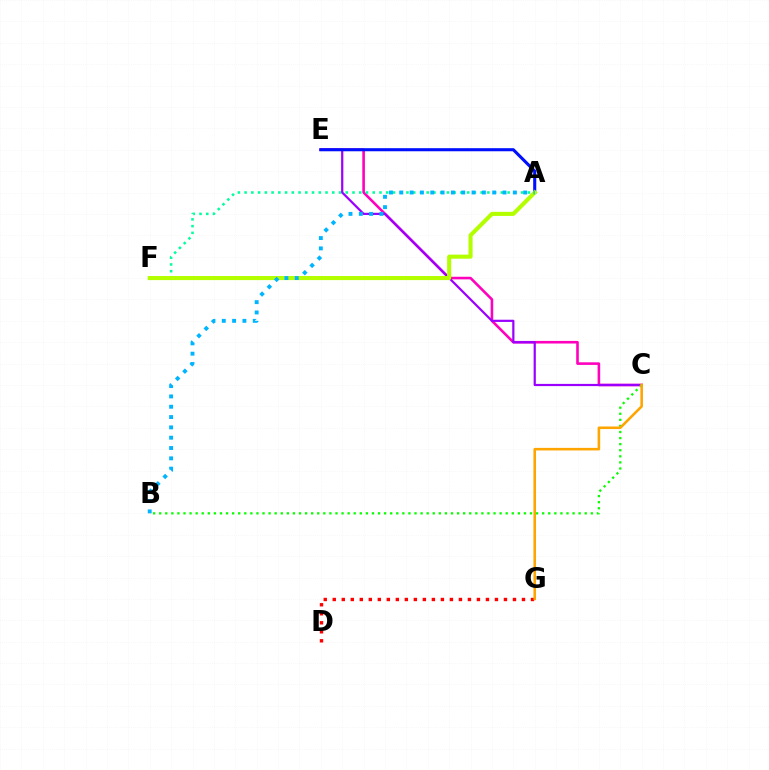{('C', 'E'): [{'color': '#ff00bd', 'line_style': 'solid', 'thickness': 1.87}, {'color': '#9b00ff', 'line_style': 'solid', 'thickness': 1.59}], ('A', 'F'): [{'color': '#00ff9d', 'line_style': 'dotted', 'thickness': 1.83}, {'color': '#b3ff00', 'line_style': 'solid', 'thickness': 2.94}], ('A', 'E'): [{'color': '#0010ff', 'line_style': 'solid', 'thickness': 2.22}], ('D', 'G'): [{'color': '#ff0000', 'line_style': 'dotted', 'thickness': 2.45}], ('B', 'C'): [{'color': '#08ff00', 'line_style': 'dotted', 'thickness': 1.65}], ('A', 'B'): [{'color': '#00b5ff', 'line_style': 'dotted', 'thickness': 2.8}], ('C', 'G'): [{'color': '#ffa500', 'line_style': 'solid', 'thickness': 1.85}]}